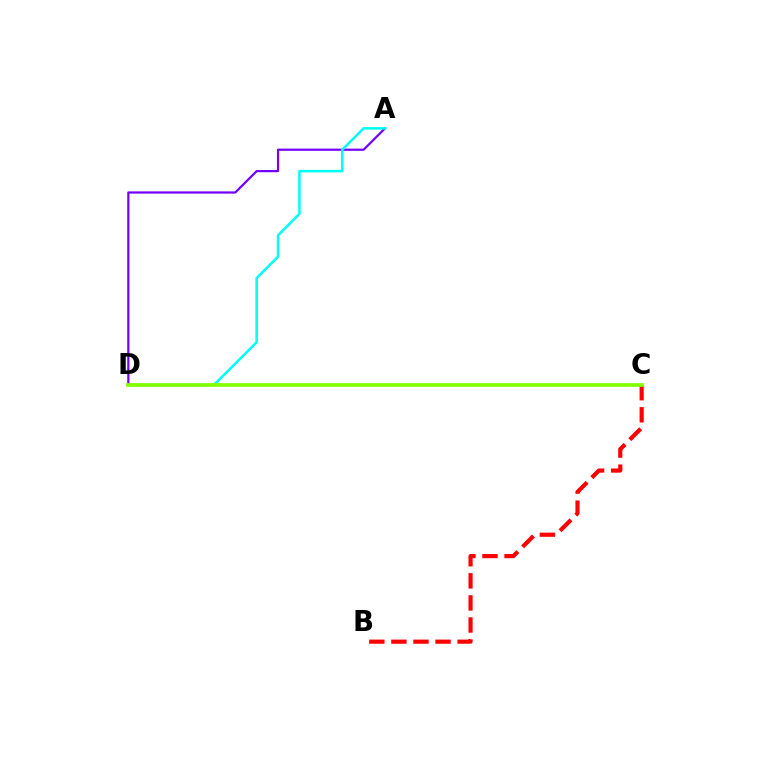{('A', 'D'): [{'color': '#7200ff', 'line_style': 'solid', 'thickness': 1.59}, {'color': '#00fff6', 'line_style': 'solid', 'thickness': 1.82}], ('B', 'C'): [{'color': '#ff0000', 'line_style': 'dashed', 'thickness': 3.0}], ('C', 'D'): [{'color': '#84ff00', 'line_style': 'solid', 'thickness': 2.64}]}